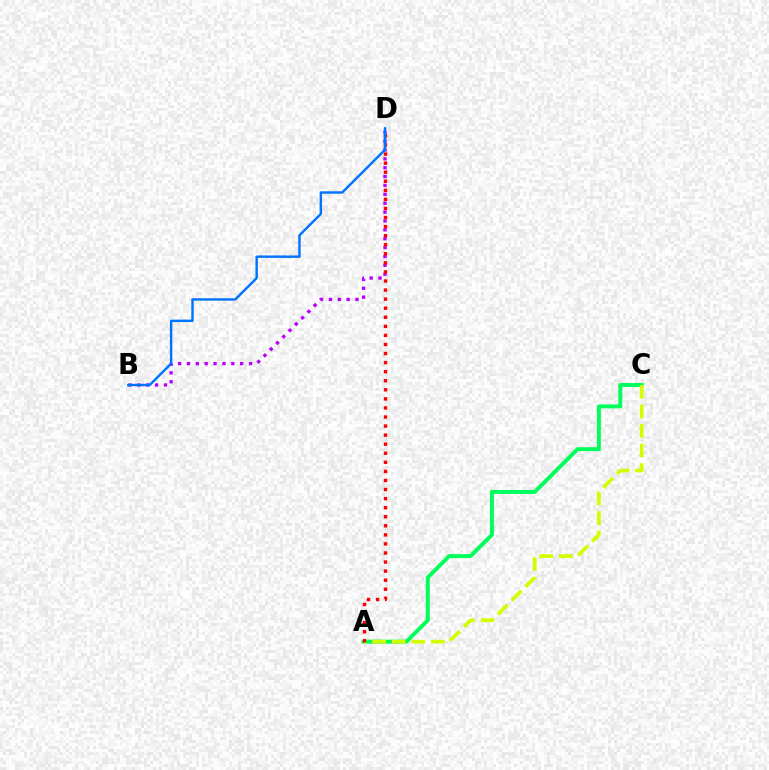{('A', 'C'): [{'color': '#00ff5c', 'line_style': 'solid', 'thickness': 2.83}, {'color': '#d1ff00', 'line_style': 'dashed', 'thickness': 2.66}], ('B', 'D'): [{'color': '#b900ff', 'line_style': 'dotted', 'thickness': 2.41}, {'color': '#0074ff', 'line_style': 'solid', 'thickness': 1.74}], ('A', 'D'): [{'color': '#ff0000', 'line_style': 'dotted', 'thickness': 2.46}]}